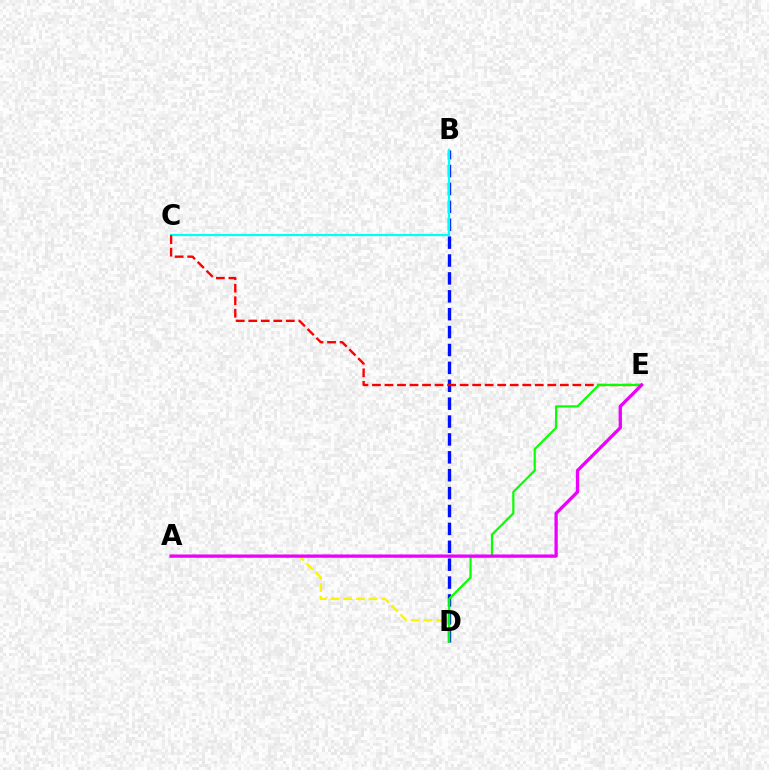{('A', 'D'): [{'color': '#fcf500', 'line_style': 'dashed', 'thickness': 1.73}], ('B', 'D'): [{'color': '#0010ff', 'line_style': 'dashed', 'thickness': 2.43}], ('B', 'C'): [{'color': '#00fff6', 'line_style': 'solid', 'thickness': 1.6}], ('C', 'E'): [{'color': '#ff0000', 'line_style': 'dashed', 'thickness': 1.7}], ('D', 'E'): [{'color': '#08ff00', 'line_style': 'solid', 'thickness': 1.57}], ('A', 'E'): [{'color': '#ee00ff', 'line_style': 'solid', 'thickness': 2.37}]}